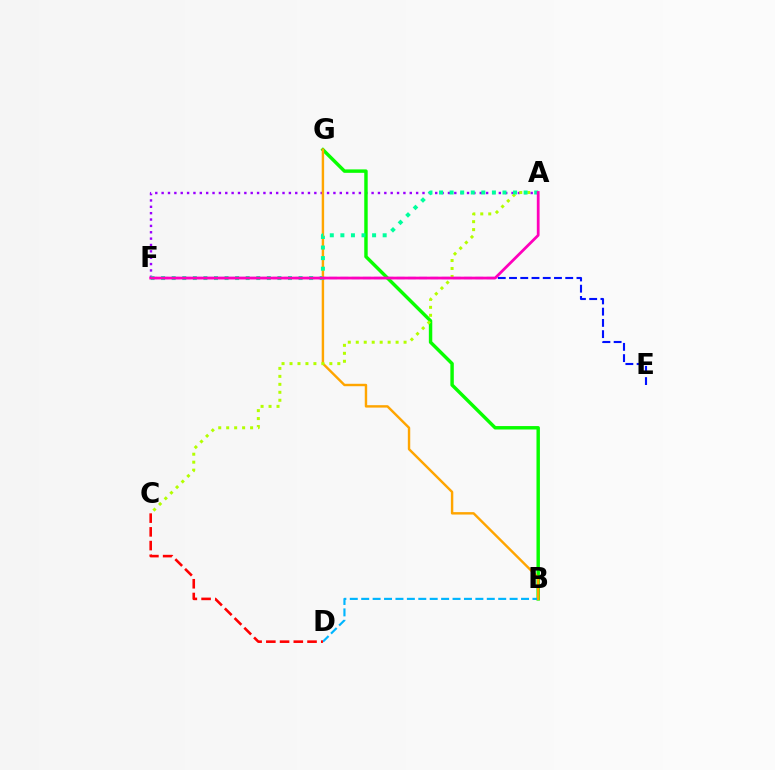{('A', 'F'): [{'color': '#9b00ff', 'line_style': 'dotted', 'thickness': 1.73}, {'color': '#00ff9d', 'line_style': 'dotted', 'thickness': 2.87}, {'color': '#ff00bd', 'line_style': 'solid', 'thickness': 1.99}], ('B', 'G'): [{'color': '#08ff00', 'line_style': 'solid', 'thickness': 2.47}, {'color': '#ffa500', 'line_style': 'solid', 'thickness': 1.74}], ('B', 'D'): [{'color': '#00b5ff', 'line_style': 'dashed', 'thickness': 1.55}], ('E', 'F'): [{'color': '#0010ff', 'line_style': 'dashed', 'thickness': 1.53}], ('A', 'C'): [{'color': '#b3ff00', 'line_style': 'dotted', 'thickness': 2.16}], ('C', 'D'): [{'color': '#ff0000', 'line_style': 'dashed', 'thickness': 1.87}]}